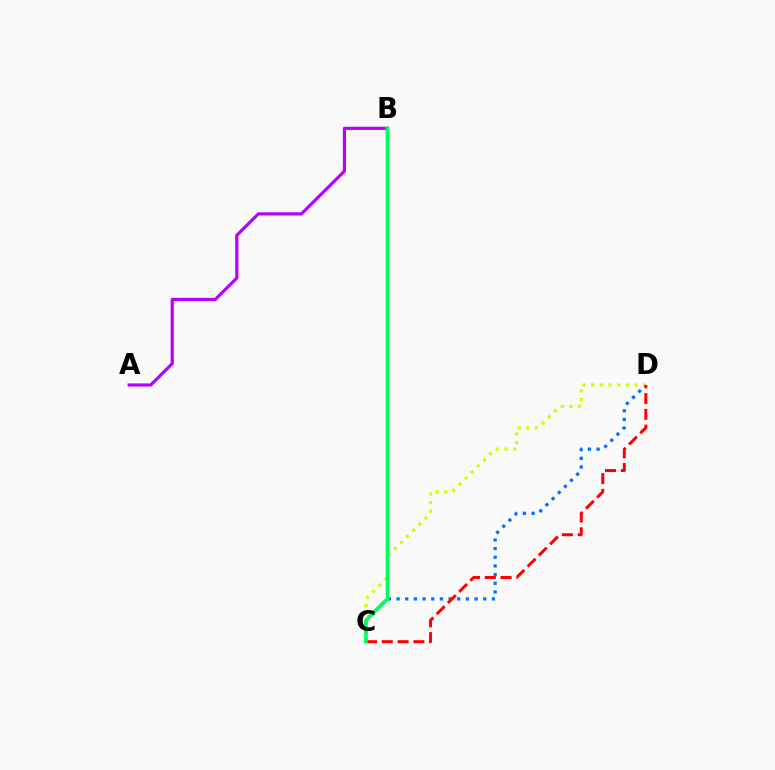{('C', 'D'): [{'color': '#0074ff', 'line_style': 'dotted', 'thickness': 2.35}, {'color': '#d1ff00', 'line_style': 'dotted', 'thickness': 2.35}, {'color': '#ff0000', 'line_style': 'dashed', 'thickness': 2.14}], ('A', 'B'): [{'color': '#b900ff', 'line_style': 'solid', 'thickness': 2.29}], ('B', 'C'): [{'color': '#00ff5c', 'line_style': 'solid', 'thickness': 2.62}]}